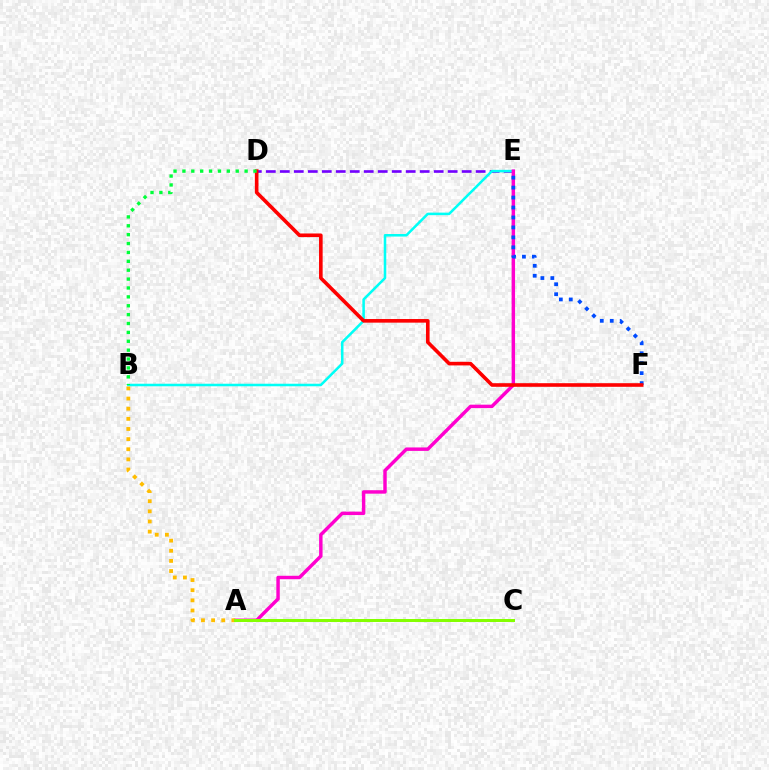{('D', 'E'): [{'color': '#7200ff', 'line_style': 'dashed', 'thickness': 1.9}], ('B', 'E'): [{'color': '#00fff6', 'line_style': 'solid', 'thickness': 1.83}], ('A', 'E'): [{'color': '#ff00cf', 'line_style': 'solid', 'thickness': 2.48}], ('E', 'F'): [{'color': '#004bff', 'line_style': 'dotted', 'thickness': 2.71}], ('D', 'F'): [{'color': '#ff0000', 'line_style': 'solid', 'thickness': 2.6}], ('B', 'D'): [{'color': '#00ff39', 'line_style': 'dotted', 'thickness': 2.41}], ('A', 'B'): [{'color': '#ffbd00', 'line_style': 'dotted', 'thickness': 2.75}], ('A', 'C'): [{'color': '#84ff00', 'line_style': 'solid', 'thickness': 2.16}]}